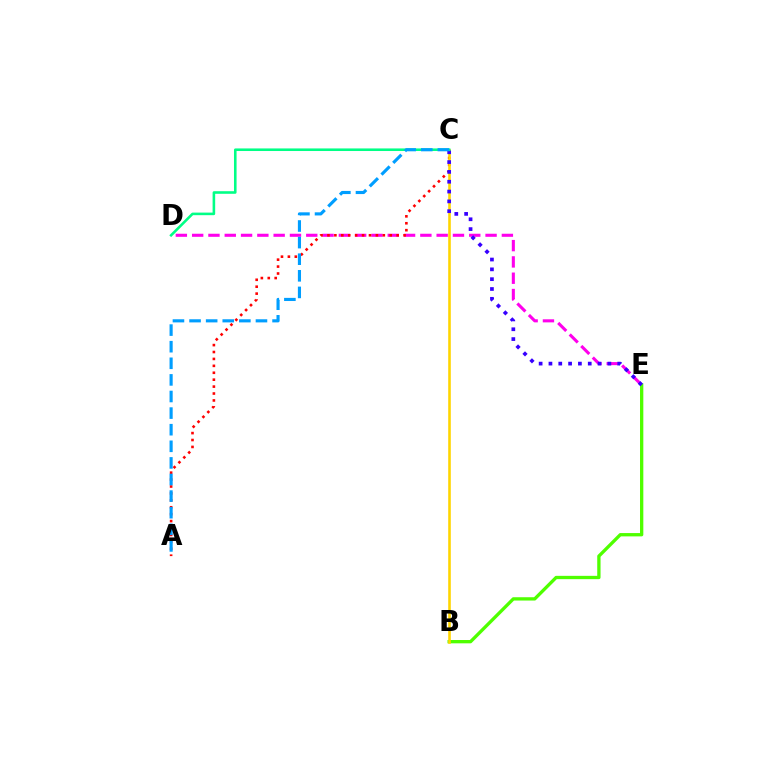{('D', 'E'): [{'color': '#ff00ed', 'line_style': 'dashed', 'thickness': 2.21}], ('A', 'C'): [{'color': '#ff0000', 'line_style': 'dotted', 'thickness': 1.88}, {'color': '#009eff', 'line_style': 'dashed', 'thickness': 2.26}], ('B', 'E'): [{'color': '#4fff00', 'line_style': 'solid', 'thickness': 2.39}], ('B', 'C'): [{'color': '#ffd500', 'line_style': 'solid', 'thickness': 1.87}], ('C', 'E'): [{'color': '#3700ff', 'line_style': 'dotted', 'thickness': 2.67}], ('C', 'D'): [{'color': '#00ff86', 'line_style': 'solid', 'thickness': 1.86}]}